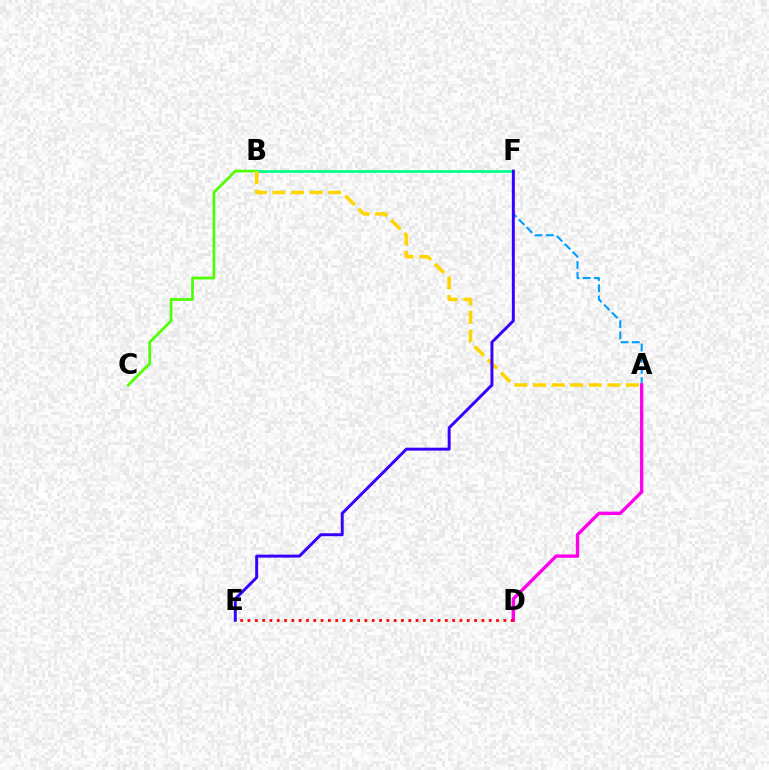{('A', 'F'): [{'color': '#009eff', 'line_style': 'dashed', 'thickness': 1.52}], ('B', 'C'): [{'color': '#4fff00', 'line_style': 'solid', 'thickness': 1.96}], ('A', 'D'): [{'color': '#ff00ed', 'line_style': 'solid', 'thickness': 2.42}], ('D', 'E'): [{'color': '#ff0000', 'line_style': 'dotted', 'thickness': 1.99}], ('B', 'F'): [{'color': '#00ff86', 'line_style': 'solid', 'thickness': 1.93}], ('A', 'B'): [{'color': '#ffd500', 'line_style': 'dashed', 'thickness': 2.53}], ('E', 'F'): [{'color': '#3700ff', 'line_style': 'solid', 'thickness': 2.13}]}